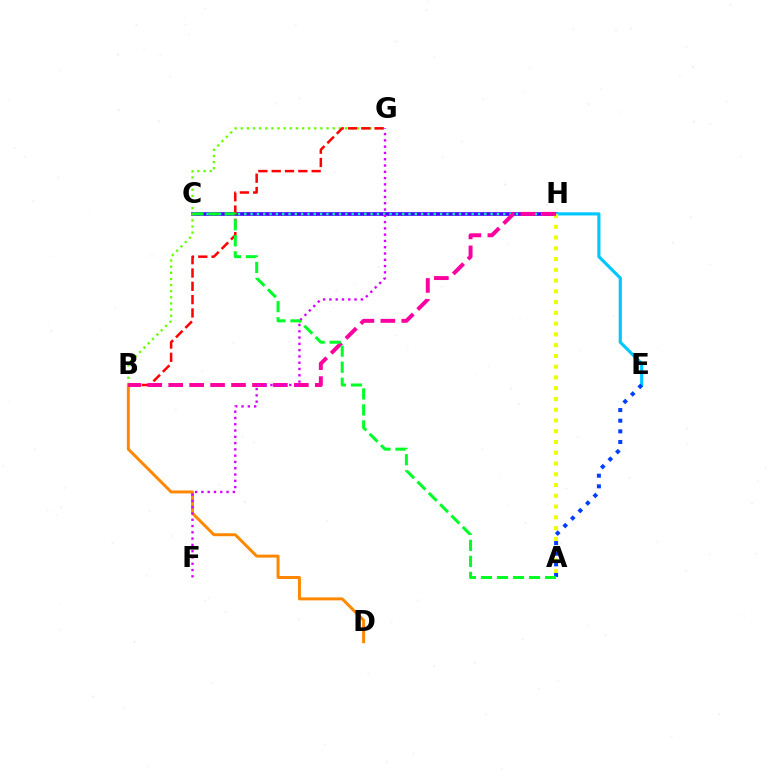{('C', 'H'): [{'color': '#4f00ff', 'line_style': 'solid', 'thickness': 2.64}, {'color': '#00ffaf', 'line_style': 'dotted', 'thickness': 1.72}], ('B', 'G'): [{'color': '#66ff00', 'line_style': 'dotted', 'thickness': 1.67}, {'color': '#ff0000', 'line_style': 'dashed', 'thickness': 1.81}], ('E', 'H'): [{'color': '#00c7ff', 'line_style': 'solid', 'thickness': 2.26}], ('B', 'D'): [{'color': '#ff8800', 'line_style': 'solid', 'thickness': 2.14}], ('A', 'H'): [{'color': '#eeff00', 'line_style': 'dotted', 'thickness': 2.92}], ('B', 'H'): [{'color': '#ff00a0', 'line_style': 'dashed', 'thickness': 2.84}], ('A', 'E'): [{'color': '#003fff', 'line_style': 'dotted', 'thickness': 2.89}], ('F', 'G'): [{'color': '#d600ff', 'line_style': 'dotted', 'thickness': 1.71}], ('A', 'C'): [{'color': '#00ff27', 'line_style': 'dashed', 'thickness': 2.18}]}